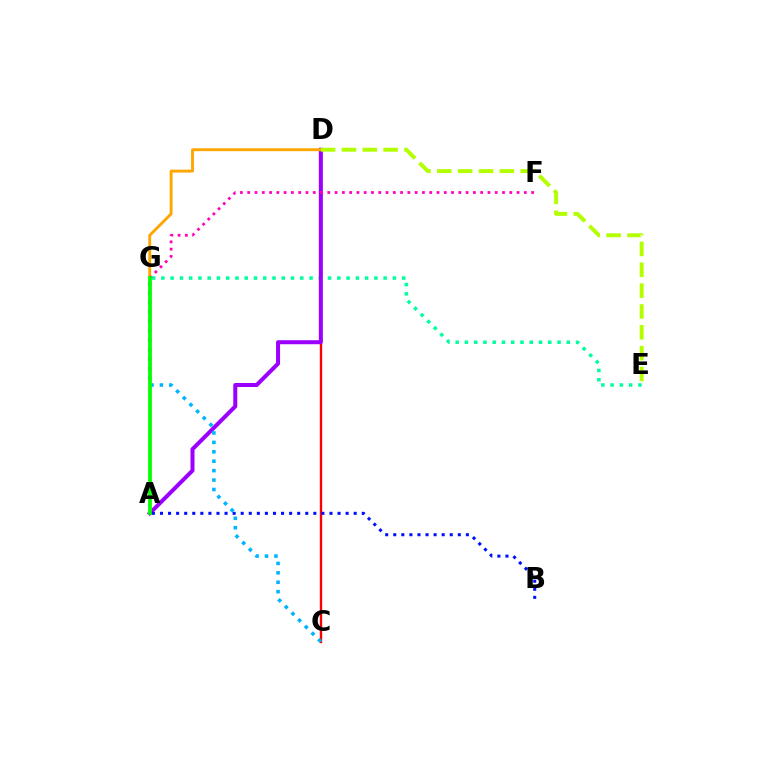{('C', 'D'): [{'color': '#ff0000', 'line_style': 'solid', 'thickness': 1.71}], ('E', 'G'): [{'color': '#00ff9d', 'line_style': 'dotted', 'thickness': 2.52}], ('A', 'D'): [{'color': '#9b00ff', 'line_style': 'solid', 'thickness': 2.89}], ('D', 'G'): [{'color': '#ffa500', 'line_style': 'solid', 'thickness': 2.07}], ('D', 'E'): [{'color': '#b3ff00', 'line_style': 'dashed', 'thickness': 2.83}], ('F', 'G'): [{'color': '#ff00bd', 'line_style': 'dotted', 'thickness': 1.98}], ('C', 'G'): [{'color': '#00b5ff', 'line_style': 'dotted', 'thickness': 2.56}], ('A', 'G'): [{'color': '#08ff00', 'line_style': 'solid', 'thickness': 2.72}], ('A', 'B'): [{'color': '#0010ff', 'line_style': 'dotted', 'thickness': 2.19}]}